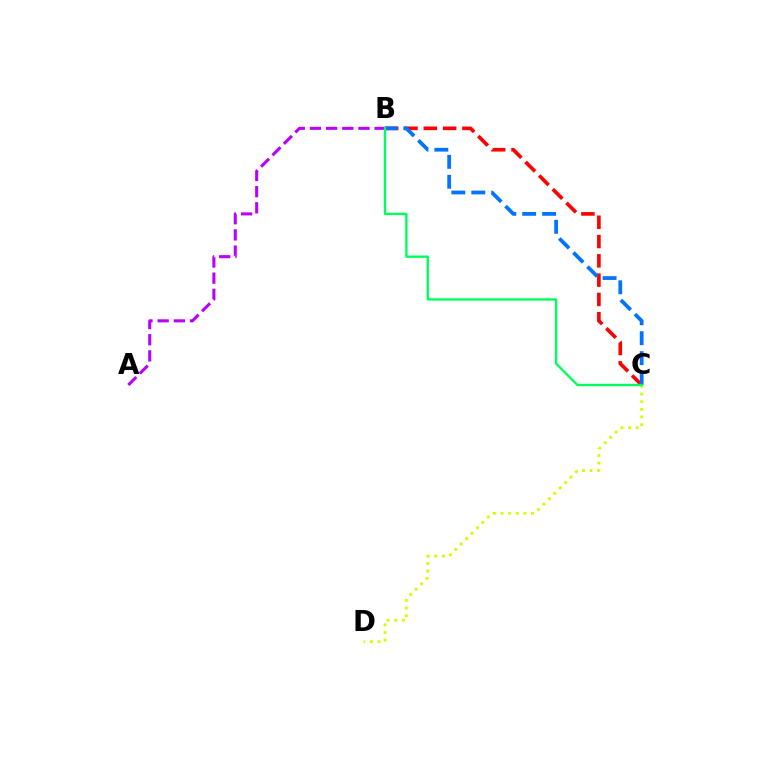{('B', 'C'): [{'color': '#ff0000', 'line_style': 'dashed', 'thickness': 2.62}, {'color': '#0074ff', 'line_style': 'dashed', 'thickness': 2.71}, {'color': '#00ff5c', 'line_style': 'solid', 'thickness': 1.71}], ('A', 'B'): [{'color': '#b900ff', 'line_style': 'dashed', 'thickness': 2.2}], ('C', 'D'): [{'color': '#d1ff00', 'line_style': 'dotted', 'thickness': 2.07}]}